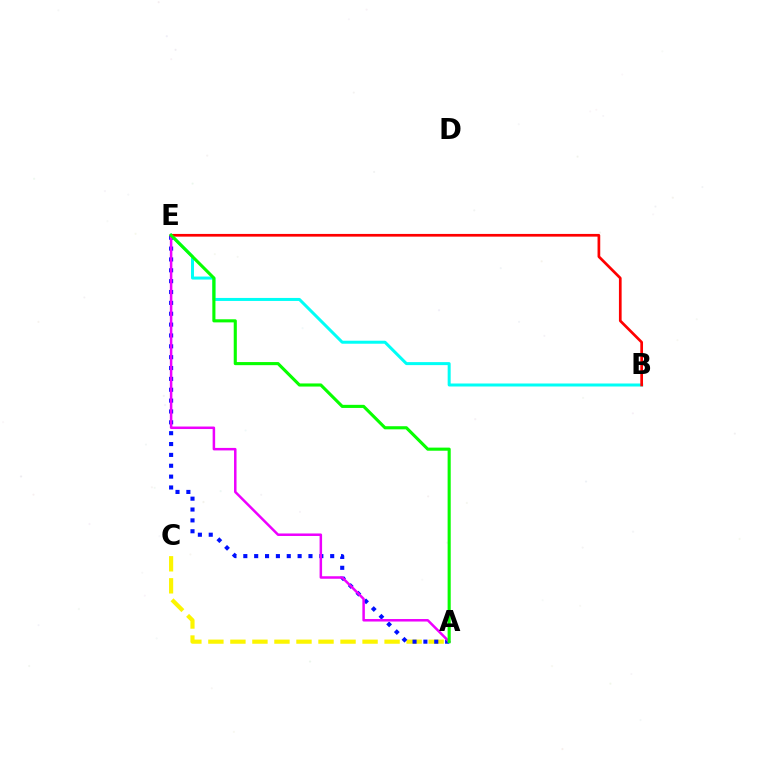{('A', 'C'): [{'color': '#fcf500', 'line_style': 'dashed', 'thickness': 2.99}], ('A', 'E'): [{'color': '#0010ff', 'line_style': 'dotted', 'thickness': 2.95}, {'color': '#ee00ff', 'line_style': 'solid', 'thickness': 1.8}, {'color': '#08ff00', 'line_style': 'solid', 'thickness': 2.24}], ('B', 'E'): [{'color': '#00fff6', 'line_style': 'solid', 'thickness': 2.16}, {'color': '#ff0000', 'line_style': 'solid', 'thickness': 1.94}]}